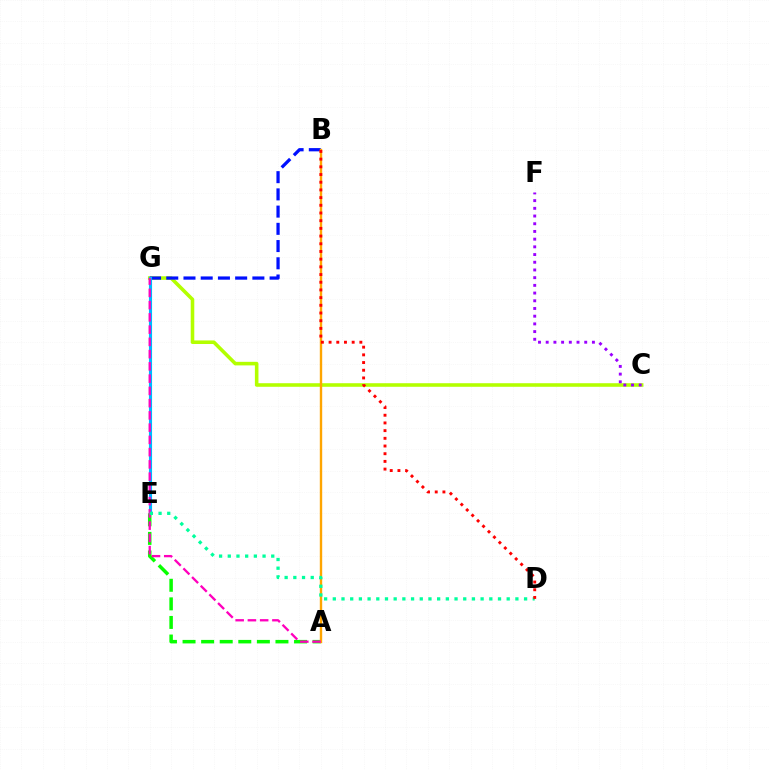{('C', 'G'): [{'color': '#b3ff00', 'line_style': 'solid', 'thickness': 2.57}], ('B', 'G'): [{'color': '#0010ff', 'line_style': 'dashed', 'thickness': 2.34}], ('A', 'E'): [{'color': '#08ff00', 'line_style': 'dashed', 'thickness': 2.52}], ('E', 'G'): [{'color': '#00b5ff', 'line_style': 'solid', 'thickness': 2.26}], ('A', 'B'): [{'color': '#ffa500', 'line_style': 'solid', 'thickness': 1.72}], ('A', 'G'): [{'color': '#ff00bd', 'line_style': 'dashed', 'thickness': 1.66}], ('D', 'E'): [{'color': '#00ff9d', 'line_style': 'dotted', 'thickness': 2.36}], ('C', 'F'): [{'color': '#9b00ff', 'line_style': 'dotted', 'thickness': 2.09}], ('B', 'D'): [{'color': '#ff0000', 'line_style': 'dotted', 'thickness': 2.09}]}